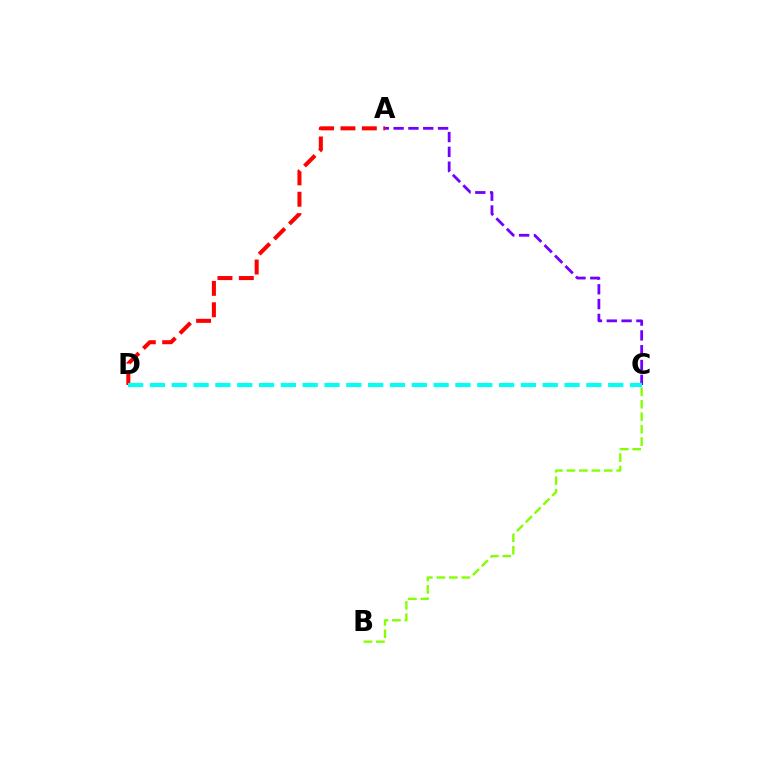{('A', 'C'): [{'color': '#7200ff', 'line_style': 'dashed', 'thickness': 2.01}], ('A', 'D'): [{'color': '#ff0000', 'line_style': 'dashed', 'thickness': 2.9}], ('B', 'C'): [{'color': '#84ff00', 'line_style': 'dashed', 'thickness': 1.69}], ('C', 'D'): [{'color': '#00fff6', 'line_style': 'dashed', 'thickness': 2.96}]}